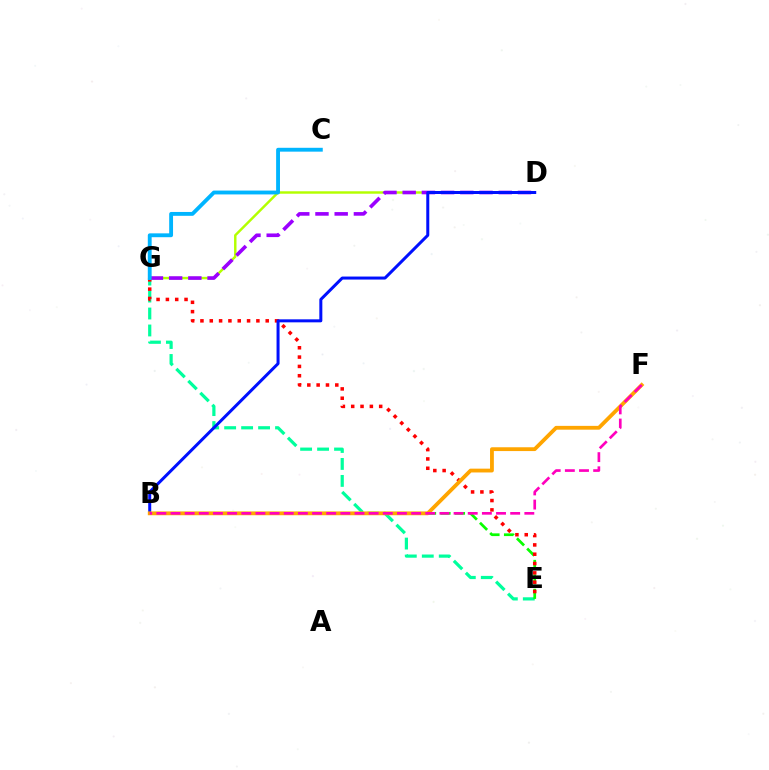{('D', 'G'): [{'color': '#b3ff00', 'line_style': 'solid', 'thickness': 1.76}, {'color': '#9b00ff', 'line_style': 'dashed', 'thickness': 2.61}], ('E', 'G'): [{'color': '#00ff9d', 'line_style': 'dashed', 'thickness': 2.3}, {'color': '#ff0000', 'line_style': 'dotted', 'thickness': 2.53}], ('B', 'E'): [{'color': '#08ff00', 'line_style': 'dashed', 'thickness': 1.96}], ('B', 'D'): [{'color': '#0010ff', 'line_style': 'solid', 'thickness': 2.17}], ('B', 'F'): [{'color': '#ffa500', 'line_style': 'solid', 'thickness': 2.74}, {'color': '#ff00bd', 'line_style': 'dashed', 'thickness': 1.92}], ('C', 'G'): [{'color': '#00b5ff', 'line_style': 'solid', 'thickness': 2.77}]}